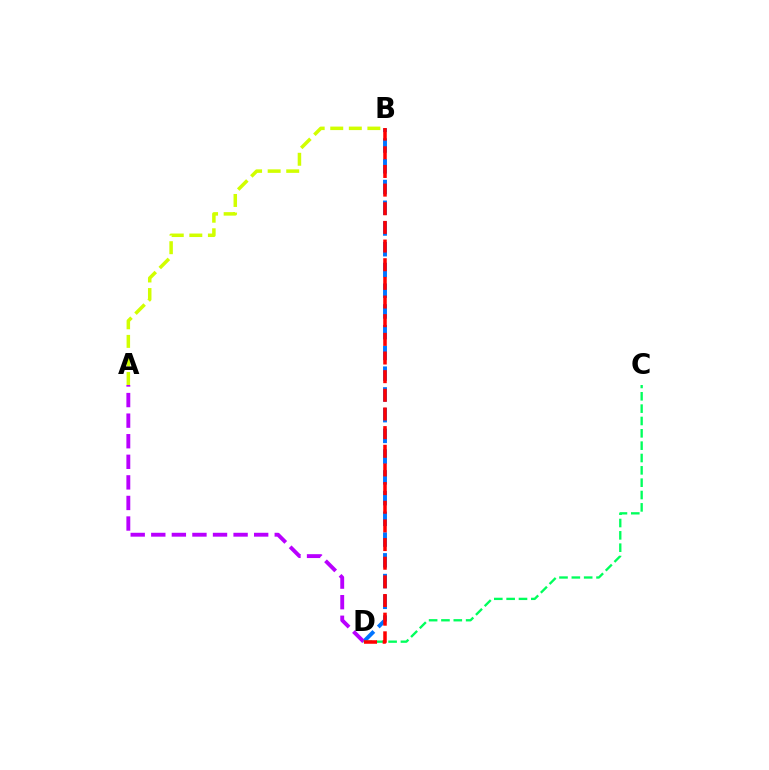{('B', 'D'): [{'color': '#0074ff', 'line_style': 'dashed', 'thickness': 2.82}, {'color': '#ff0000', 'line_style': 'dashed', 'thickness': 2.53}], ('A', 'D'): [{'color': '#b900ff', 'line_style': 'dashed', 'thickness': 2.8}], ('C', 'D'): [{'color': '#00ff5c', 'line_style': 'dashed', 'thickness': 1.68}], ('A', 'B'): [{'color': '#d1ff00', 'line_style': 'dashed', 'thickness': 2.52}]}